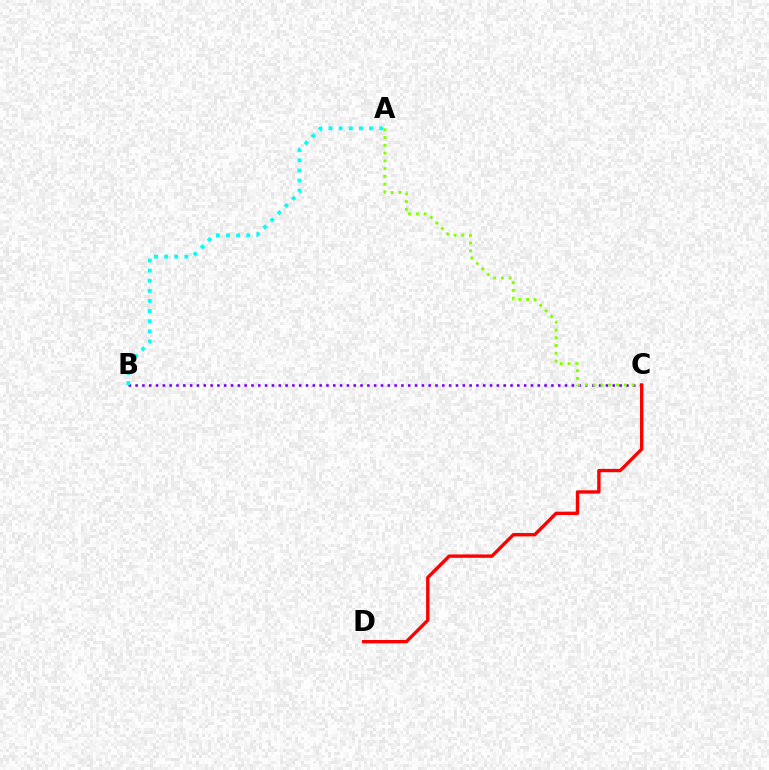{('B', 'C'): [{'color': '#7200ff', 'line_style': 'dotted', 'thickness': 1.85}], ('A', 'C'): [{'color': '#84ff00', 'line_style': 'dotted', 'thickness': 2.11}], ('A', 'B'): [{'color': '#00fff6', 'line_style': 'dotted', 'thickness': 2.75}], ('C', 'D'): [{'color': '#ff0000', 'line_style': 'solid', 'thickness': 2.42}]}